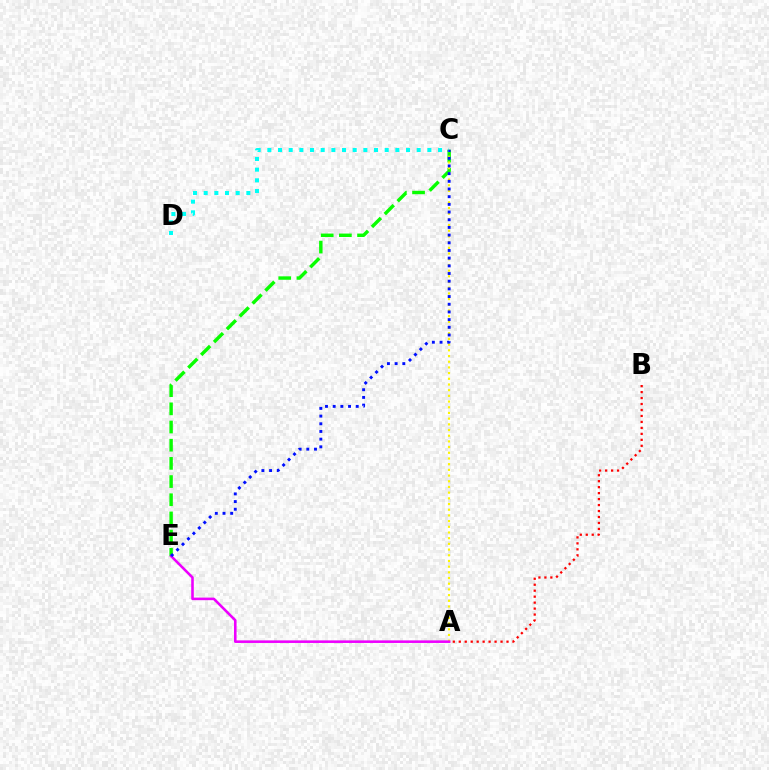{('C', 'E'): [{'color': '#08ff00', 'line_style': 'dashed', 'thickness': 2.47}, {'color': '#0010ff', 'line_style': 'dotted', 'thickness': 2.09}], ('A', 'B'): [{'color': '#ff0000', 'line_style': 'dotted', 'thickness': 1.62}], ('A', 'C'): [{'color': '#fcf500', 'line_style': 'dotted', 'thickness': 1.55}], ('A', 'E'): [{'color': '#ee00ff', 'line_style': 'solid', 'thickness': 1.86}], ('C', 'D'): [{'color': '#00fff6', 'line_style': 'dotted', 'thickness': 2.9}]}